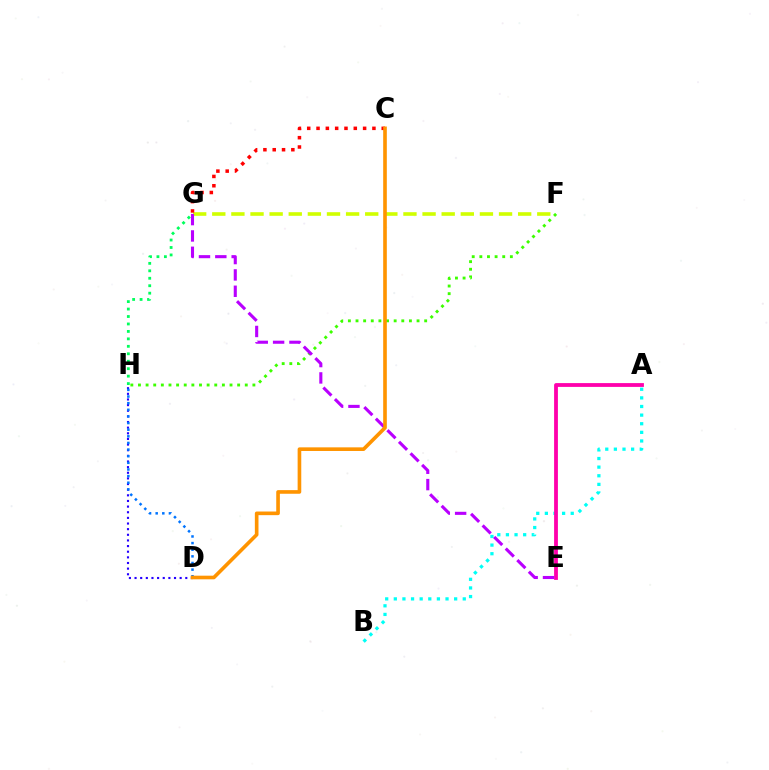{('A', 'B'): [{'color': '#00fff6', 'line_style': 'dotted', 'thickness': 2.34}], ('D', 'H'): [{'color': '#2500ff', 'line_style': 'dotted', 'thickness': 1.53}, {'color': '#0074ff', 'line_style': 'dotted', 'thickness': 1.8}], ('F', 'G'): [{'color': '#d1ff00', 'line_style': 'dashed', 'thickness': 2.6}], ('C', 'G'): [{'color': '#ff0000', 'line_style': 'dotted', 'thickness': 2.53}], ('A', 'E'): [{'color': '#ff00ac', 'line_style': 'solid', 'thickness': 2.74}], ('G', 'H'): [{'color': '#00ff5c', 'line_style': 'dotted', 'thickness': 2.03}], ('F', 'H'): [{'color': '#3dff00', 'line_style': 'dotted', 'thickness': 2.07}], ('E', 'G'): [{'color': '#b900ff', 'line_style': 'dashed', 'thickness': 2.22}], ('C', 'D'): [{'color': '#ff9400', 'line_style': 'solid', 'thickness': 2.62}]}